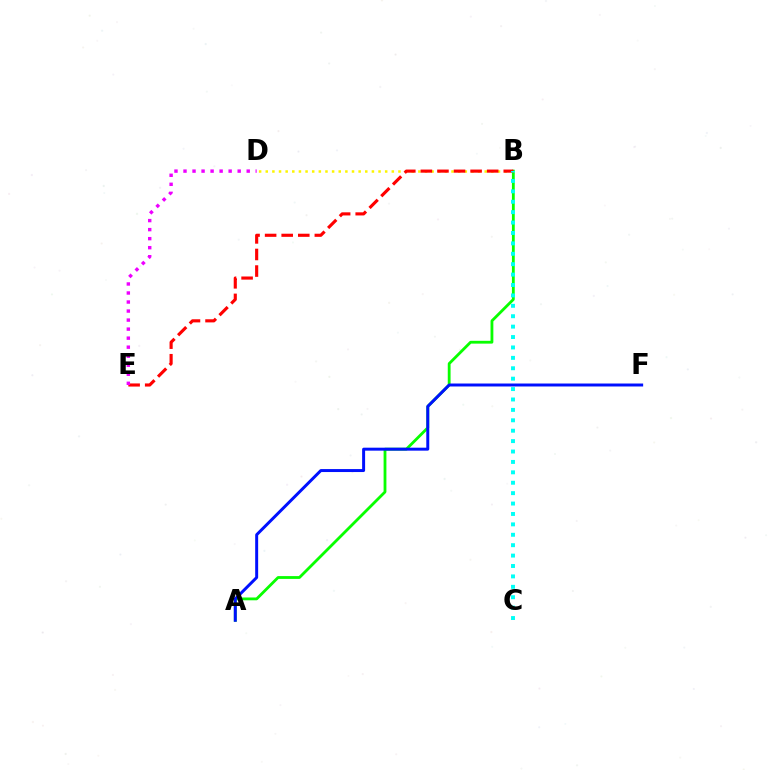{('B', 'D'): [{'color': '#fcf500', 'line_style': 'dotted', 'thickness': 1.8}], ('A', 'B'): [{'color': '#08ff00', 'line_style': 'solid', 'thickness': 2.02}], ('B', 'E'): [{'color': '#ff0000', 'line_style': 'dashed', 'thickness': 2.25}], ('B', 'C'): [{'color': '#00fff6', 'line_style': 'dotted', 'thickness': 2.83}], ('D', 'E'): [{'color': '#ee00ff', 'line_style': 'dotted', 'thickness': 2.45}], ('A', 'F'): [{'color': '#0010ff', 'line_style': 'solid', 'thickness': 2.14}]}